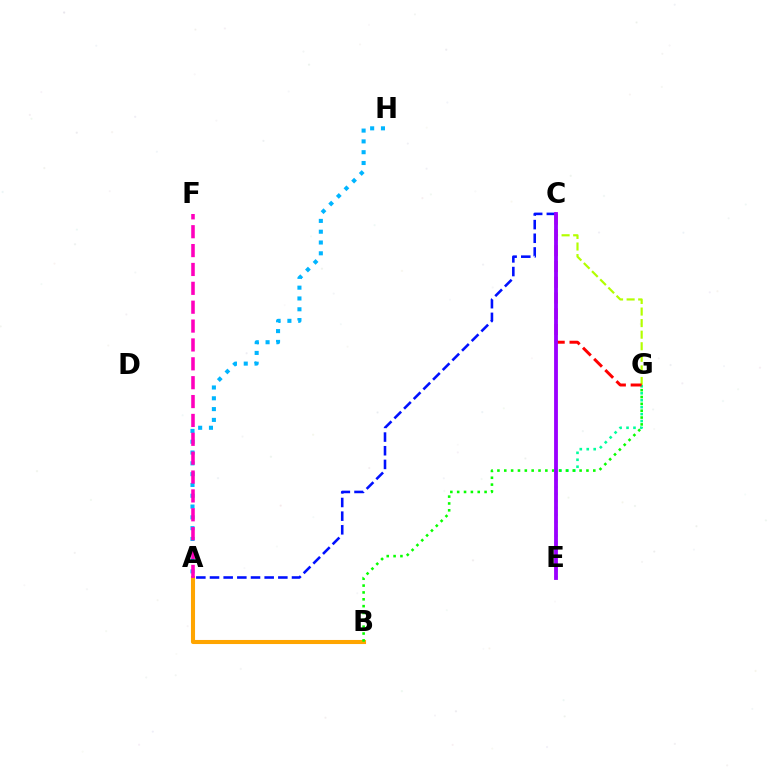{('A', 'C'): [{'color': '#0010ff', 'line_style': 'dashed', 'thickness': 1.86}], ('E', 'G'): [{'color': '#00ff9d', 'line_style': 'dotted', 'thickness': 1.89}], ('A', 'B'): [{'color': '#ffa500', 'line_style': 'solid', 'thickness': 2.94}], ('B', 'G'): [{'color': '#08ff00', 'line_style': 'dotted', 'thickness': 1.86}], ('A', 'H'): [{'color': '#00b5ff', 'line_style': 'dotted', 'thickness': 2.94}], ('C', 'G'): [{'color': '#b3ff00', 'line_style': 'dashed', 'thickness': 1.57}, {'color': '#ff0000', 'line_style': 'dashed', 'thickness': 2.14}], ('A', 'F'): [{'color': '#ff00bd', 'line_style': 'dashed', 'thickness': 2.56}], ('C', 'E'): [{'color': '#9b00ff', 'line_style': 'solid', 'thickness': 2.75}]}